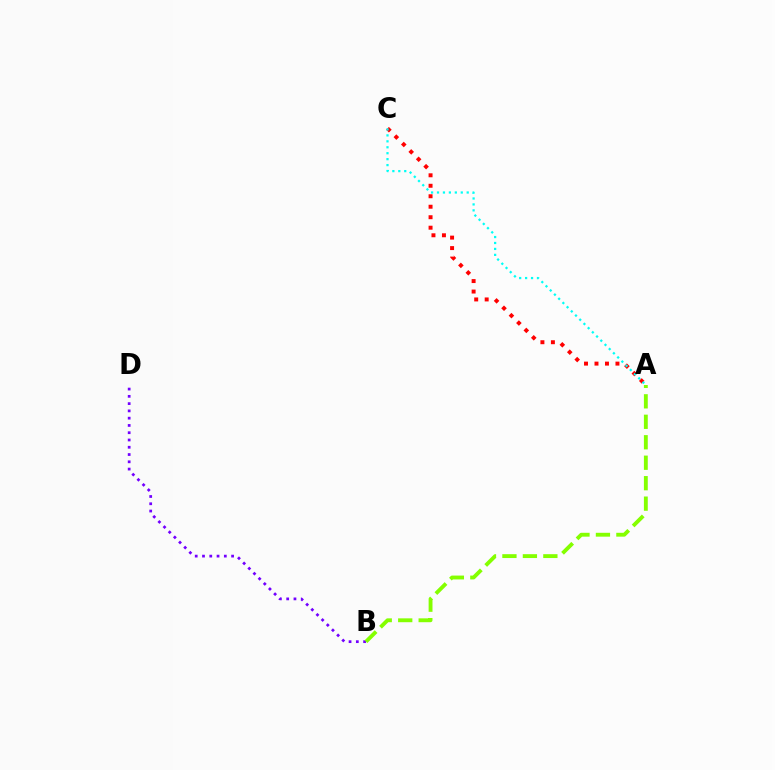{('A', 'C'): [{'color': '#ff0000', 'line_style': 'dotted', 'thickness': 2.85}, {'color': '#00fff6', 'line_style': 'dotted', 'thickness': 1.61}], ('B', 'D'): [{'color': '#7200ff', 'line_style': 'dotted', 'thickness': 1.98}], ('A', 'B'): [{'color': '#84ff00', 'line_style': 'dashed', 'thickness': 2.78}]}